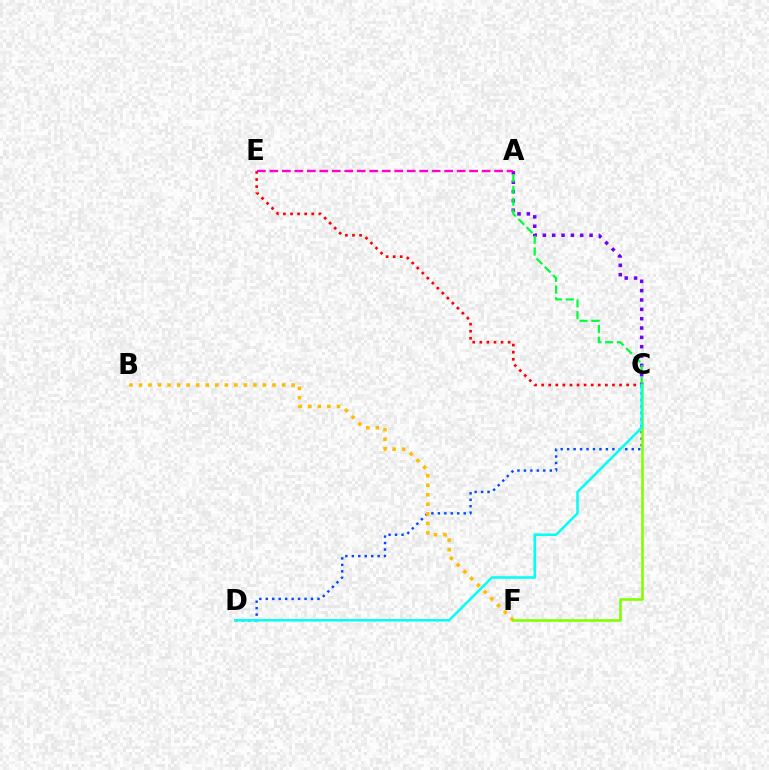{('C', 'D'): [{'color': '#004bff', 'line_style': 'dotted', 'thickness': 1.76}, {'color': '#00fff6', 'line_style': 'solid', 'thickness': 1.8}], ('A', 'C'): [{'color': '#7200ff', 'line_style': 'dotted', 'thickness': 2.54}, {'color': '#00ff39', 'line_style': 'dashed', 'thickness': 1.59}], ('C', 'E'): [{'color': '#ff0000', 'line_style': 'dotted', 'thickness': 1.92}], ('B', 'F'): [{'color': '#ffbd00', 'line_style': 'dotted', 'thickness': 2.59}], ('C', 'F'): [{'color': '#84ff00', 'line_style': 'solid', 'thickness': 1.9}], ('A', 'E'): [{'color': '#ff00cf', 'line_style': 'dashed', 'thickness': 1.7}]}